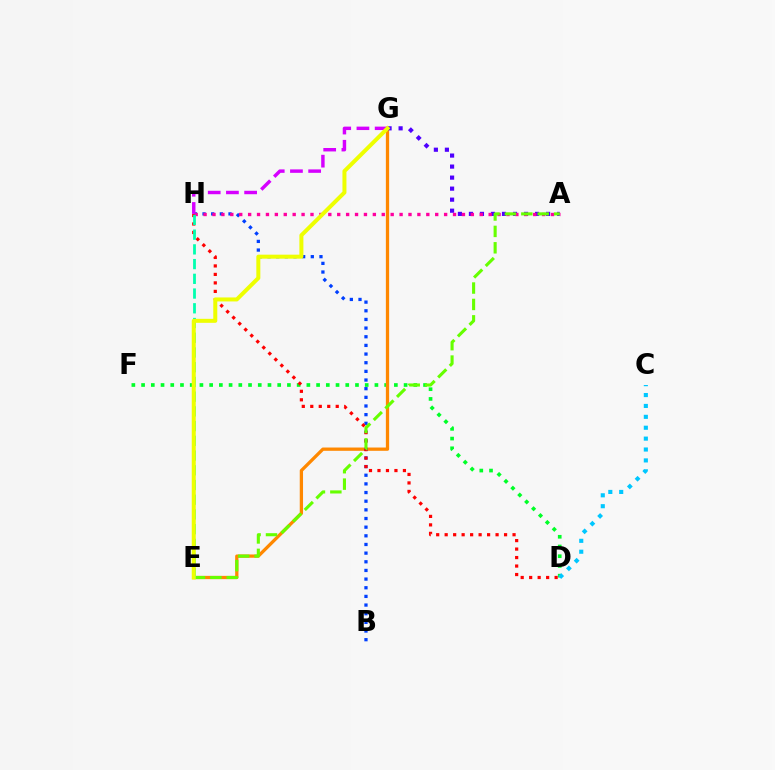{('D', 'F'): [{'color': '#00ff27', 'line_style': 'dotted', 'thickness': 2.64}], ('E', 'G'): [{'color': '#ff8800', 'line_style': 'solid', 'thickness': 2.36}, {'color': '#eeff00', 'line_style': 'solid', 'thickness': 2.88}], ('B', 'H'): [{'color': '#003fff', 'line_style': 'dotted', 'thickness': 2.35}], ('C', 'D'): [{'color': '#00c7ff', 'line_style': 'dotted', 'thickness': 2.96}], ('D', 'H'): [{'color': '#ff0000', 'line_style': 'dotted', 'thickness': 2.31}], ('A', 'G'): [{'color': '#4f00ff', 'line_style': 'dotted', 'thickness': 3.0}], ('A', 'H'): [{'color': '#ff00a0', 'line_style': 'dotted', 'thickness': 2.42}], ('A', 'E'): [{'color': '#66ff00', 'line_style': 'dashed', 'thickness': 2.23}], ('G', 'H'): [{'color': '#d600ff', 'line_style': 'dashed', 'thickness': 2.47}], ('E', 'H'): [{'color': '#00ffaf', 'line_style': 'dashed', 'thickness': 2.0}]}